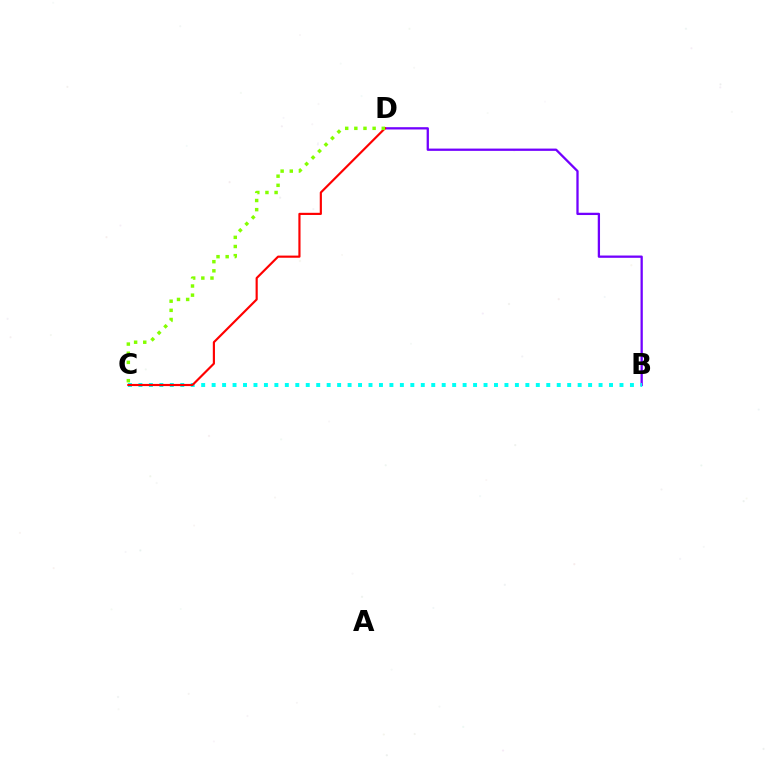{('B', 'D'): [{'color': '#7200ff', 'line_style': 'solid', 'thickness': 1.65}], ('B', 'C'): [{'color': '#00fff6', 'line_style': 'dotted', 'thickness': 2.84}], ('C', 'D'): [{'color': '#ff0000', 'line_style': 'solid', 'thickness': 1.55}, {'color': '#84ff00', 'line_style': 'dotted', 'thickness': 2.48}]}